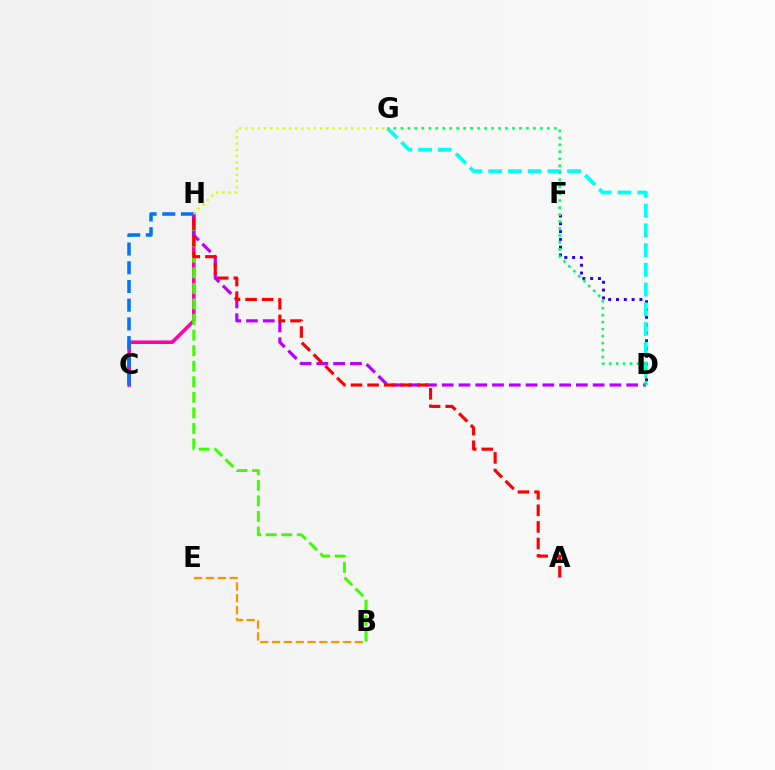{('C', 'H'): [{'color': '#ff00ac', 'line_style': 'solid', 'thickness': 2.57}, {'color': '#0074ff', 'line_style': 'dashed', 'thickness': 2.54}], ('D', 'F'): [{'color': '#2500ff', 'line_style': 'dotted', 'thickness': 2.12}], ('D', 'G'): [{'color': '#00fff6', 'line_style': 'dashed', 'thickness': 2.68}, {'color': '#00ff5c', 'line_style': 'dotted', 'thickness': 1.89}], ('B', 'H'): [{'color': '#3dff00', 'line_style': 'dashed', 'thickness': 2.11}], ('D', 'H'): [{'color': '#b900ff', 'line_style': 'dashed', 'thickness': 2.28}], ('B', 'E'): [{'color': '#ff9400', 'line_style': 'dashed', 'thickness': 1.61}], ('A', 'H'): [{'color': '#ff0000', 'line_style': 'dashed', 'thickness': 2.25}], ('G', 'H'): [{'color': '#d1ff00', 'line_style': 'dotted', 'thickness': 1.69}]}